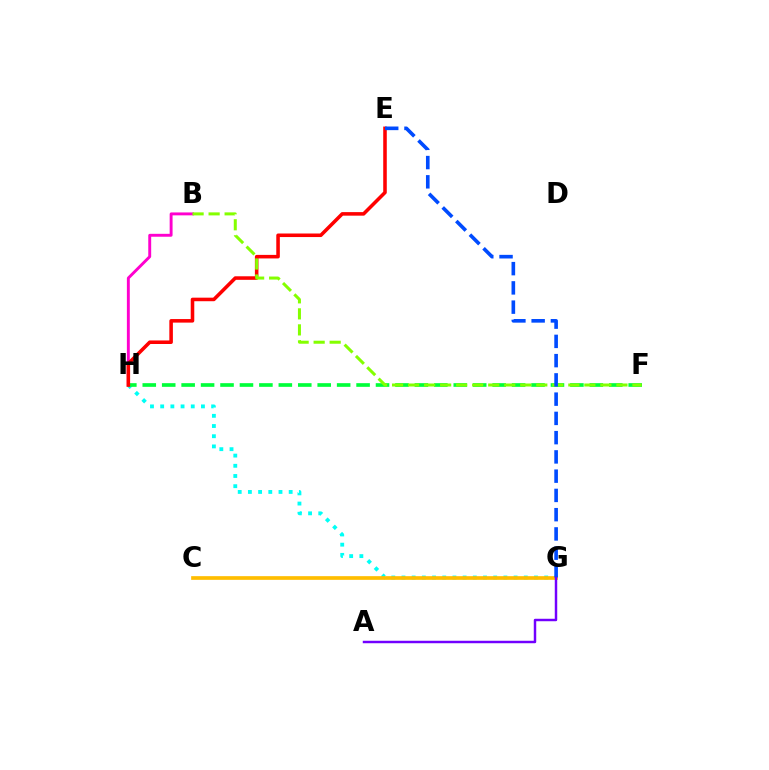{('G', 'H'): [{'color': '#00fff6', 'line_style': 'dotted', 'thickness': 2.77}], ('B', 'H'): [{'color': '#ff00cf', 'line_style': 'solid', 'thickness': 2.1}], ('F', 'H'): [{'color': '#00ff39', 'line_style': 'dashed', 'thickness': 2.64}], ('C', 'G'): [{'color': '#ffbd00', 'line_style': 'solid', 'thickness': 2.65}], ('E', 'H'): [{'color': '#ff0000', 'line_style': 'solid', 'thickness': 2.56}], ('B', 'F'): [{'color': '#84ff00', 'line_style': 'dashed', 'thickness': 2.18}], ('E', 'G'): [{'color': '#004bff', 'line_style': 'dashed', 'thickness': 2.62}], ('A', 'G'): [{'color': '#7200ff', 'line_style': 'solid', 'thickness': 1.77}]}